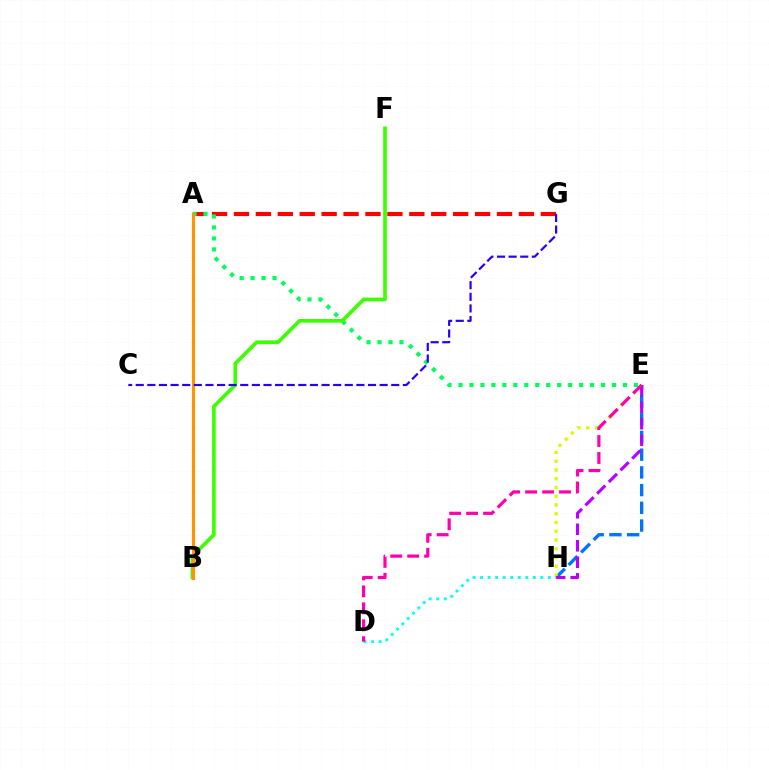{('A', 'G'): [{'color': '#ff0000', 'line_style': 'dashed', 'thickness': 2.98}], ('E', 'H'): [{'color': '#0074ff', 'line_style': 'dashed', 'thickness': 2.41}, {'color': '#d1ff00', 'line_style': 'dotted', 'thickness': 2.38}, {'color': '#b900ff', 'line_style': 'dashed', 'thickness': 2.24}], ('A', 'E'): [{'color': '#00ff5c', 'line_style': 'dotted', 'thickness': 2.98}], ('B', 'F'): [{'color': '#3dff00', 'line_style': 'solid', 'thickness': 2.64}], ('D', 'H'): [{'color': '#00fff6', 'line_style': 'dotted', 'thickness': 2.05}], ('D', 'E'): [{'color': '#ff00ac', 'line_style': 'dashed', 'thickness': 2.3}], ('A', 'B'): [{'color': '#ff9400', 'line_style': 'solid', 'thickness': 2.25}], ('C', 'G'): [{'color': '#2500ff', 'line_style': 'dashed', 'thickness': 1.58}]}